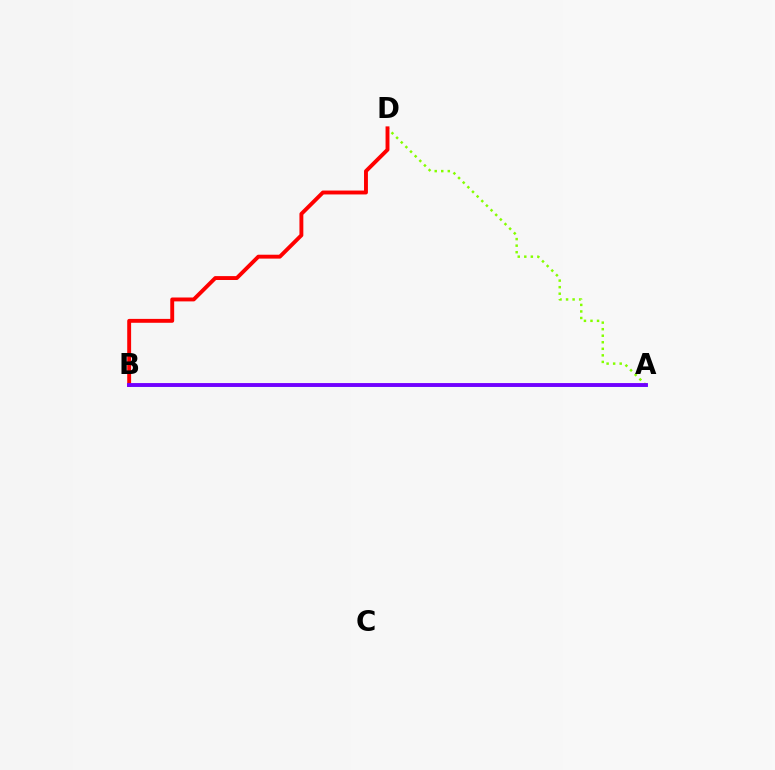{('A', 'D'): [{'color': '#84ff00', 'line_style': 'dotted', 'thickness': 1.78}], ('A', 'B'): [{'color': '#00fff6', 'line_style': 'solid', 'thickness': 1.82}, {'color': '#7200ff', 'line_style': 'solid', 'thickness': 2.78}], ('B', 'D'): [{'color': '#ff0000', 'line_style': 'solid', 'thickness': 2.8}]}